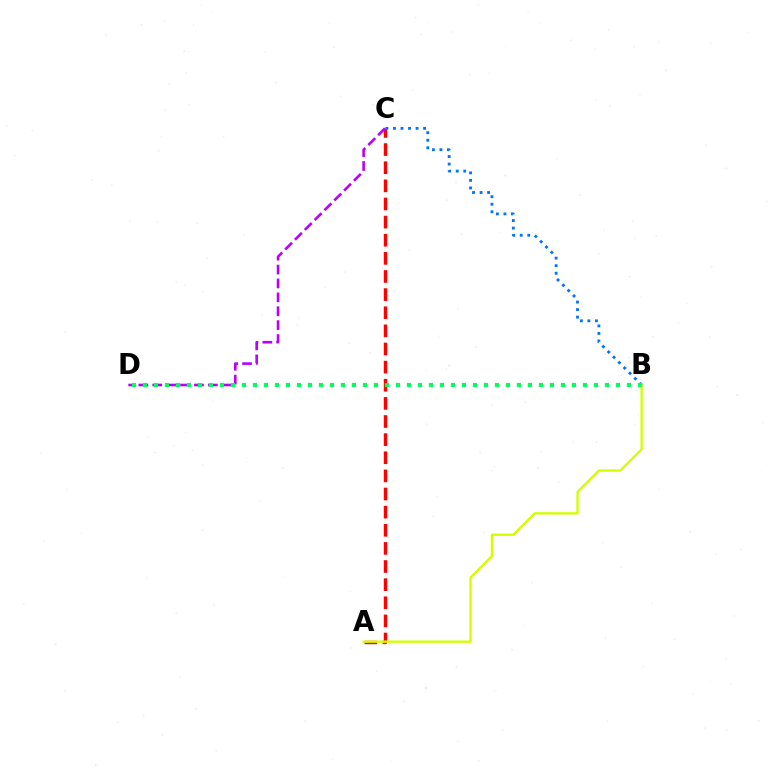{('A', 'C'): [{'color': '#ff0000', 'line_style': 'dashed', 'thickness': 2.46}], ('C', 'D'): [{'color': '#b900ff', 'line_style': 'dashed', 'thickness': 1.89}], ('A', 'B'): [{'color': '#d1ff00', 'line_style': 'solid', 'thickness': 1.69}], ('B', 'C'): [{'color': '#0074ff', 'line_style': 'dotted', 'thickness': 2.05}], ('B', 'D'): [{'color': '#00ff5c', 'line_style': 'dotted', 'thickness': 2.99}]}